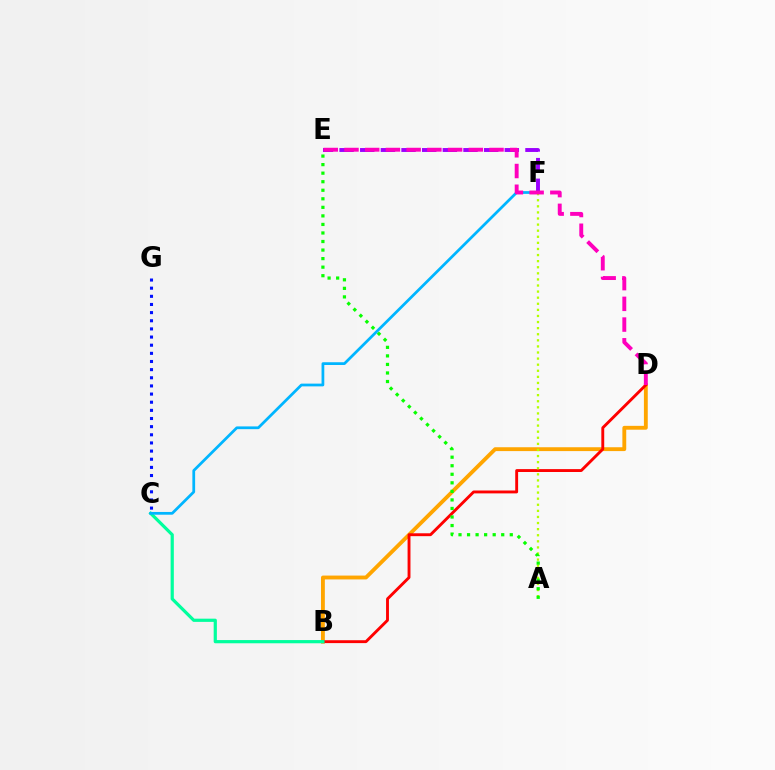{('B', 'D'): [{'color': '#ffa500', 'line_style': 'solid', 'thickness': 2.77}, {'color': '#ff0000', 'line_style': 'solid', 'thickness': 2.07}], ('E', 'F'): [{'color': '#9b00ff', 'line_style': 'dashed', 'thickness': 2.81}], ('A', 'F'): [{'color': '#b3ff00', 'line_style': 'dotted', 'thickness': 1.65}], ('B', 'C'): [{'color': '#00ff9d', 'line_style': 'solid', 'thickness': 2.31}], ('C', 'G'): [{'color': '#0010ff', 'line_style': 'dotted', 'thickness': 2.21}], ('C', 'F'): [{'color': '#00b5ff', 'line_style': 'solid', 'thickness': 1.98}], ('A', 'E'): [{'color': '#08ff00', 'line_style': 'dotted', 'thickness': 2.32}], ('D', 'E'): [{'color': '#ff00bd', 'line_style': 'dashed', 'thickness': 2.81}]}